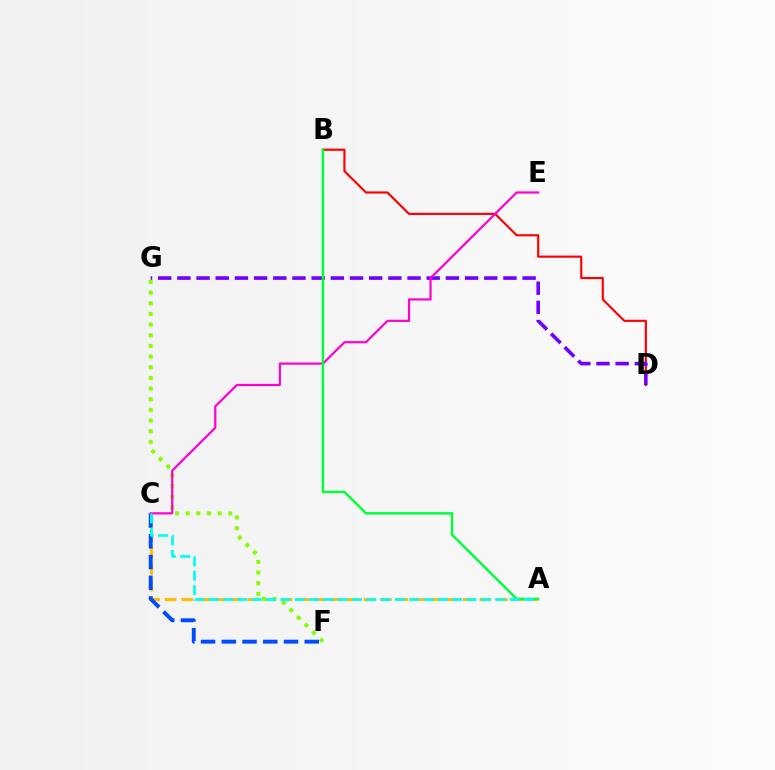{('A', 'C'): [{'color': '#ffbd00', 'line_style': 'dashed', 'thickness': 2.25}, {'color': '#00fff6', 'line_style': 'dashed', 'thickness': 1.95}], ('F', 'G'): [{'color': '#84ff00', 'line_style': 'dotted', 'thickness': 2.9}], ('B', 'D'): [{'color': '#ff0000', 'line_style': 'solid', 'thickness': 1.55}], ('D', 'G'): [{'color': '#7200ff', 'line_style': 'dashed', 'thickness': 2.61}], ('C', 'F'): [{'color': '#004bff', 'line_style': 'dashed', 'thickness': 2.82}], ('C', 'E'): [{'color': '#ff00cf', 'line_style': 'solid', 'thickness': 1.58}], ('A', 'B'): [{'color': '#00ff39', 'line_style': 'solid', 'thickness': 1.75}]}